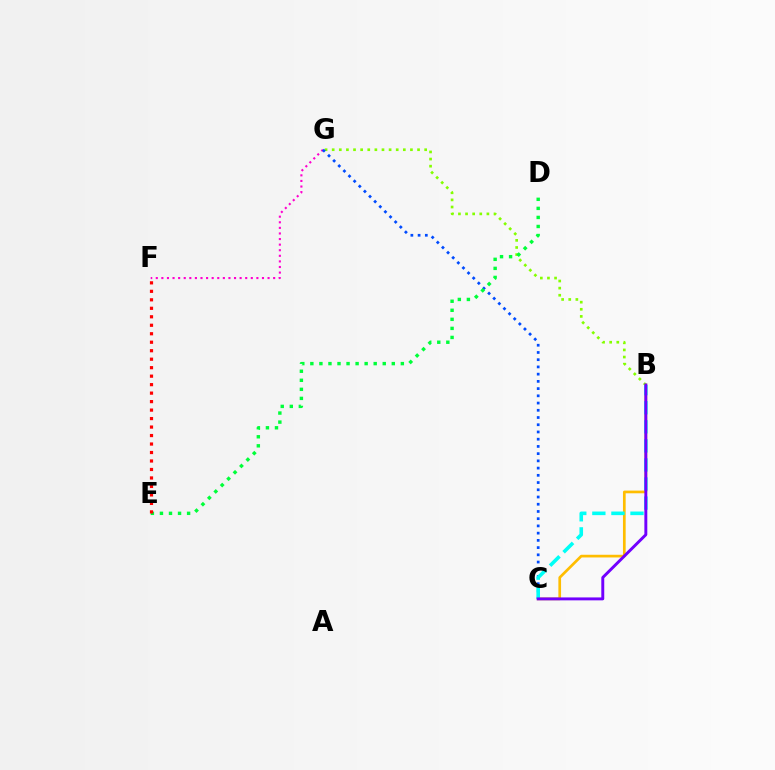{('F', 'G'): [{'color': '#ff00cf', 'line_style': 'dotted', 'thickness': 1.52}], ('B', 'C'): [{'color': '#ffbd00', 'line_style': 'solid', 'thickness': 1.94}, {'color': '#00fff6', 'line_style': 'dashed', 'thickness': 2.59}, {'color': '#7200ff', 'line_style': 'solid', 'thickness': 2.11}], ('B', 'G'): [{'color': '#84ff00', 'line_style': 'dotted', 'thickness': 1.93}], ('C', 'G'): [{'color': '#004bff', 'line_style': 'dotted', 'thickness': 1.96}], ('D', 'E'): [{'color': '#00ff39', 'line_style': 'dotted', 'thickness': 2.46}], ('E', 'F'): [{'color': '#ff0000', 'line_style': 'dotted', 'thickness': 2.3}]}